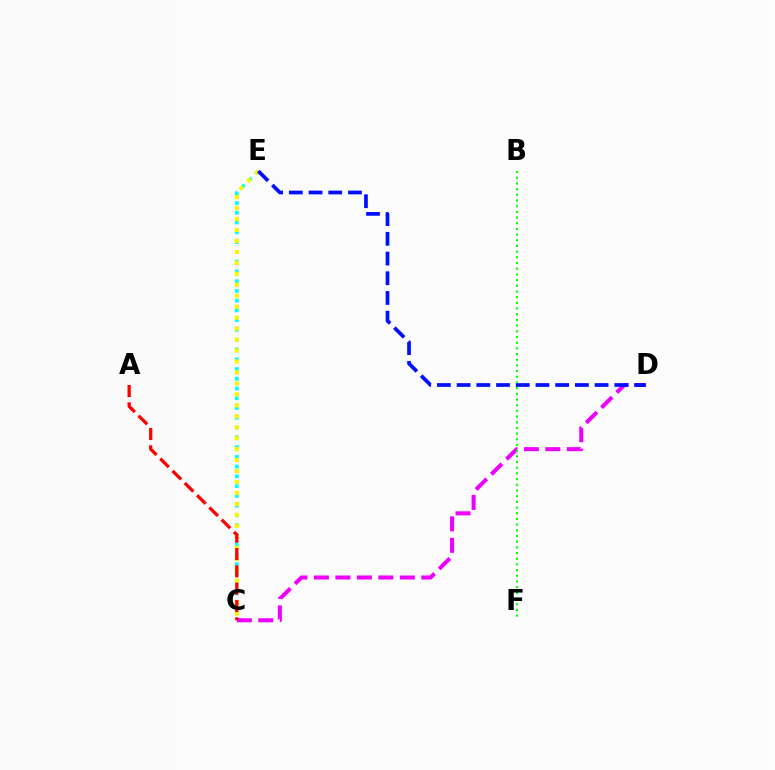{('C', 'D'): [{'color': '#ee00ff', 'line_style': 'dashed', 'thickness': 2.92}], ('C', 'E'): [{'color': '#00fff6', 'line_style': 'dotted', 'thickness': 2.65}, {'color': '#fcf500', 'line_style': 'dotted', 'thickness': 2.98}], ('B', 'F'): [{'color': '#08ff00', 'line_style': 'dotted', 'thickness': 1.54}], ('D', 'E'): [{'color': '#0010ff', 'line_style': 'dashed', 'thickness': 2.68}], ('A', 'C'): [{'color': '#ff0000', 'line_style': 'dashed', 'thickness': 2.35}]}